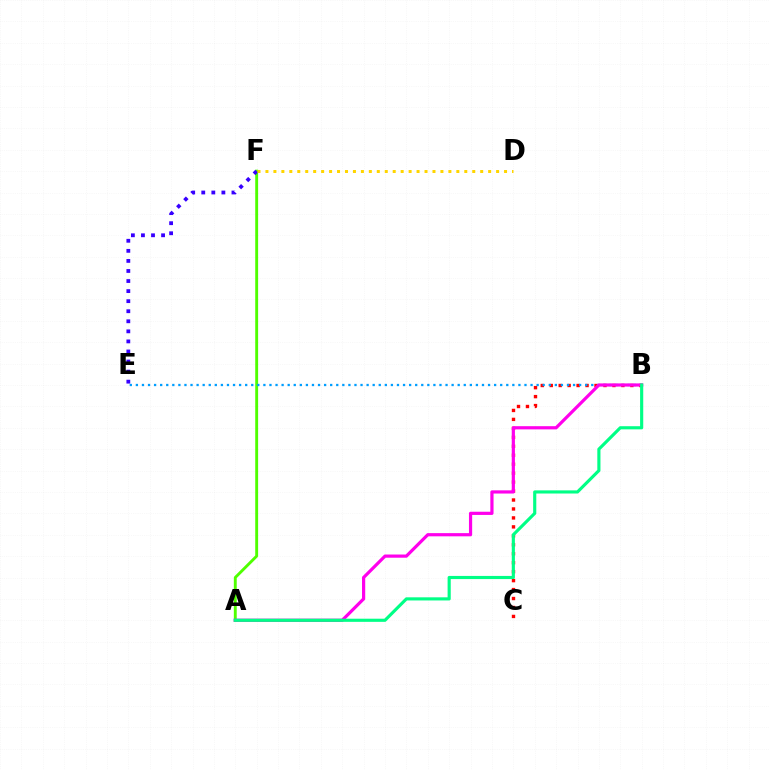{('B', 'C'): [{'color': '#ff0000', 'line_style': 'dotted', 'thickness': 2.43}], ('A', 'F'): [{'color': '#4fff00', 'line_style': 'solid', 'thickness': 2.08}], ('B', 'E'): [{'color': '#009eff', 'line_style': 'dotted', 'thickness': 1.65}], ('E', 'F'): [{'color': '#3700ff', 'line_style': 'dotted', 'thickness': 2.73}], ('A', 'B'): [{'color': '#ff00ed', 'line_style': 'solid', 'thickness': 2.3}, {'color': '#00ff86', 'line_style': 'solid', 'thickness': 2.26}], ('D', 'F'): [{'color': '#ffd500', 'line_style': 'dotted', 'thickness': 2.16}]}